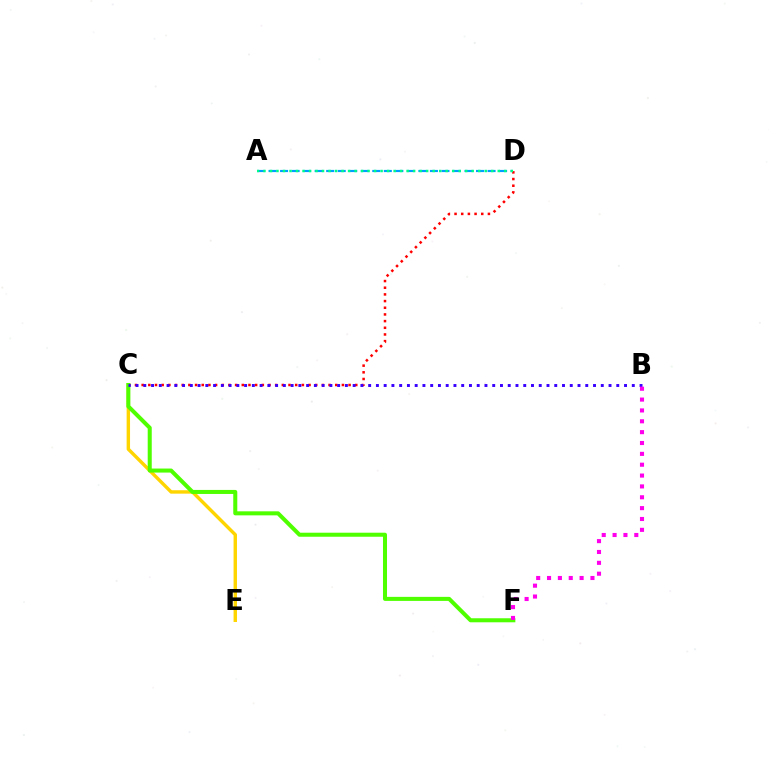{('C', 'E'): [{'color': '#ffd500', 'line_style': 'solid', 'thickness': 2.46}], ('C', 'D'): [{'color': '#ff0000', 'line_style': 'dotted', 'thickness': 1.81}], ('C', 'F'): [{'color': '#4fff00', 'line_style': 'solid', 'thickness': 2.9}], ('B', 'C'): [{'color': '#3700ff', 'line_style': 'dotted', 'thickness': 2.11}], ('B', 'F'): [{'color': '#ff00ed', 'line_style': 'dotted', 'thickness': 2.95}], ('A', 'D'): [{'color': '#009eff', 'line_style': 'dashed', 'thickness': 1.57}, {'color': '#00ff86', 'line_style': 'dotted', 'thickness': 1.77}]}